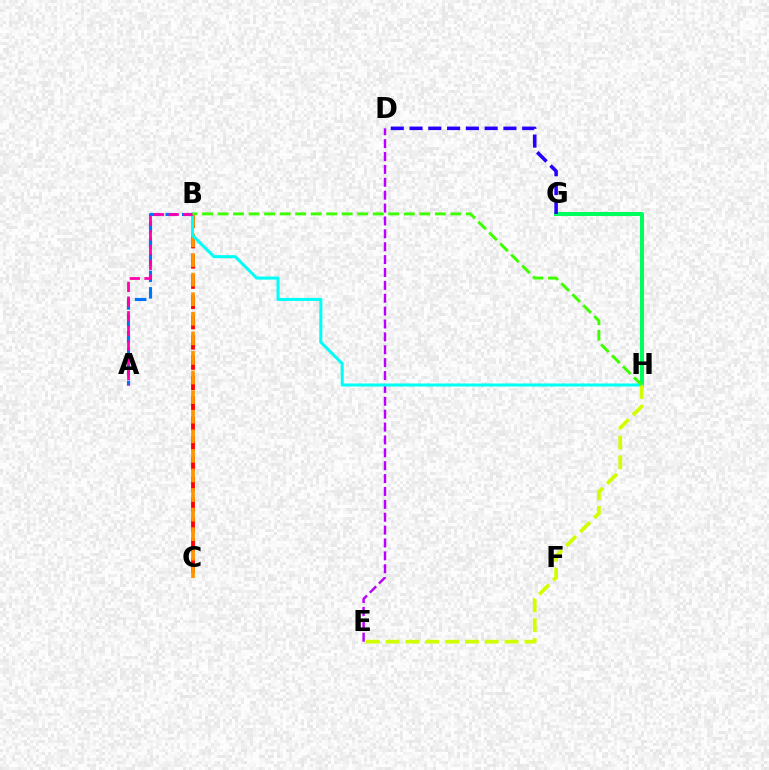{('B', 'C'): [{'color': '#ff0000', 'line_style': 'dashed', 'thickness': 2.75}, {'color': '#ff9400', 'line_style': 'dashed', 'thickness': 2.66}], ('G', 'H'): [{'color': '#00ff5c', 'line_style': 'solid', 'thickness': 2.9}], ('D', 'G'): [{'color': '#2500ff', 'line_style': 'dashed', 'thickness': 2.55}], ('A', 'B'): [{'color': '#0074ff', 'line_style': 'dashed', 'thickness': 2.24}, {'color': '#ff00ac', 'line_style': 'dashed', 'thickness': 2.0}], ('D', 'E'): [{'color': '#b900ff', 'line_style': 'dashed', 'thickness': 1.75}], ('B', 'H'): [{'color': '#00fff6', 'line_style': 'solid', 'thickness': 2.19}, {'color': '#3dff00', 'line_style': 'dashed', 'thickness': 2.11}], ('E', 'H'): [{'color': '#d1ff00', 'line_style': 'dashed', 'thickness': 2.69}]}